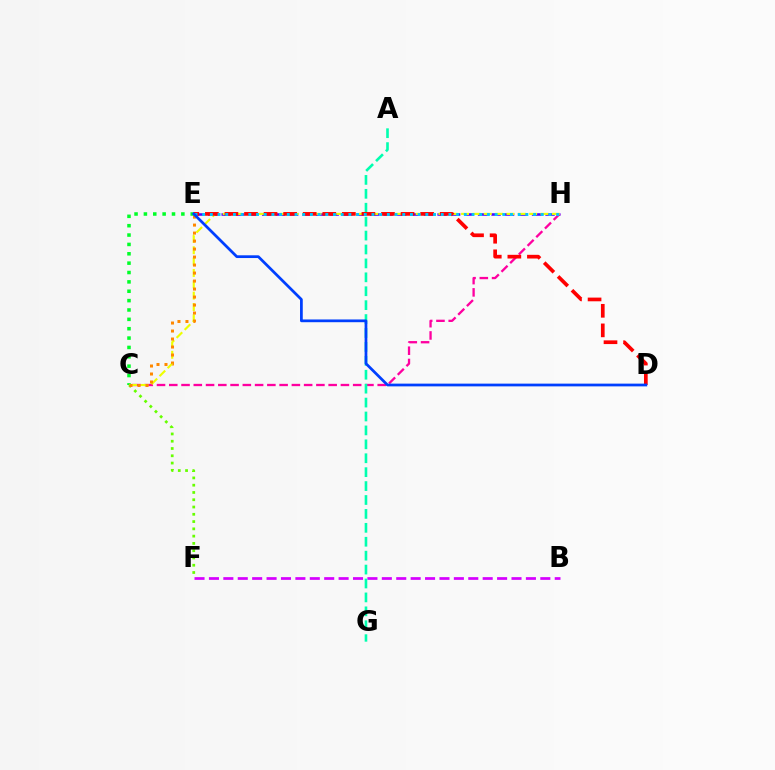{('E', 'H'): [{'color': '#4f00ff', 'line_style': 'dashed', 'thickness': 1.83}, {'color': '#00c7ff', 'line_style': 'dotted', 'thickness': 2.09}], ('C', 'E'): [{'color': '#00ff27', 'line_style': 'dotted', 'thickness': 2.54}, {'color': '#ff8800', 'line_style': 'dotted', 'thickness': 2.17}], ('C', 'H'): [{'color': '#ff00a0', 'line_style': 'dashed', 'thickness': 1.67}, {'color': '#eeff00', 'line_style': 'dashed', 'thickness': 1.54}], ('B', 'F'): [{'color': '#d600ff', 'line_style': 'dashed', 'thickness': 1.96}], ('C', 'F'): [{'color': '#66ff00', 'line_style': 'dotted', 'thickness': 1.98}], ('A', 'G'): [{'color': '#00ffaf', 'line_style': 'dashed', 'thickness': 1.89}], ('D', 'E'): [{'color': '#ff0000', 'line_style': 'dashed', 'thickness': 2.66}, {'color': '#003fff', 'line_style': 'solid', 'thickness': 1.97}]}